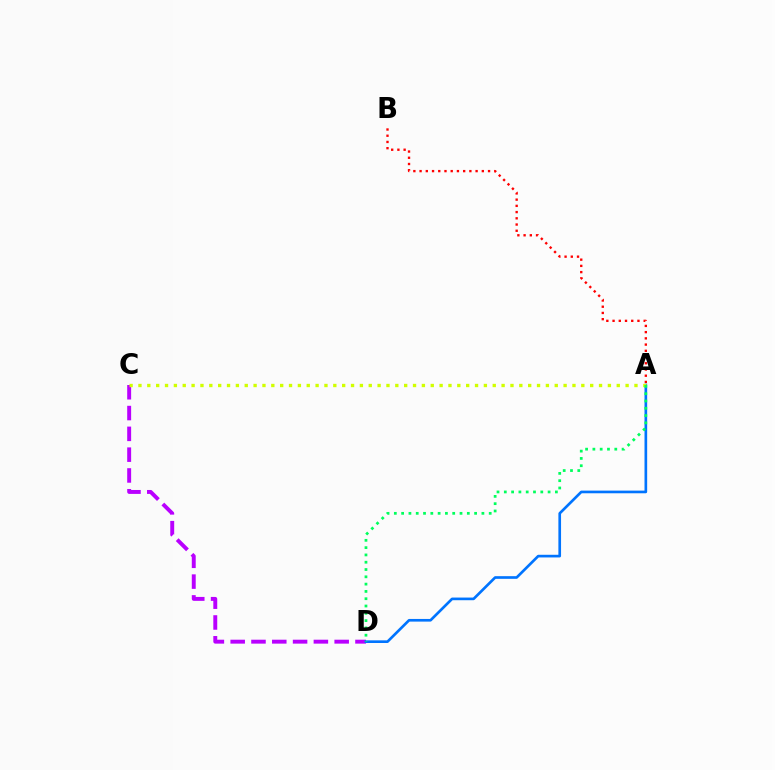{('A', 'B'): [{'color': '#ff0000', 'line_style': 'dotted', 'thickness': 1.69}], ('C', 'D'): [{'color': '#b900ff', 'line_style': 'dashed', 'thickness': 2.83}], ('A', 'D'): [{'color': '#0074ff', 'line_style': 'solid', 'thickness': 1.92}, {'color': '#00ff5c', 'line_style': 'dotted', 'thickness': 1.98}], ('A', 'C'): [{'color': '#d1ff00', 'line_style': 'dotted', 'thickness': 2.41}]}